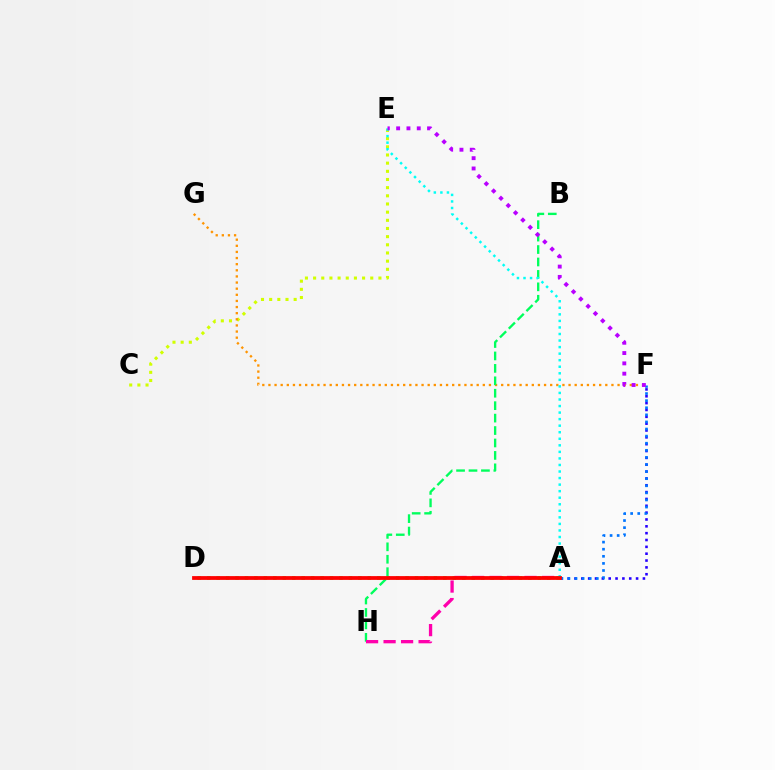{('A', 'F'): [{'color': '#2500ff', 'line_style': 'dotted', 'thickness': 1.86}, {'color': '#0074ff', 'line_style': 'dotted', 'thickness': 1.93}], ('C', 'E'): [{'color': '#d1ff00', 'line_style': 'dotted', 'thickness': 2.22}], ('F', 'G'): [{'color': '#ff9400', 'line_style': 'dotted', 'thickness': 1.66}], ('A', 'D'): [{'color': '#3dff00', 'line_style': 'dotted', 'thickness': 2.57}, {'color': '#ff0000', 'line_style': 'solid', 'thickness': 2.72}], ('B', 'H'): [{'color': '#00ff5c', 'line_style': 'dashed', 'thickness': 1.69}], ('A', 'E'): [{'color': '#00fff6', 'line_style': 'dotted', 'thickness': 1.78}], ('A', 'H'): [{'color': '#ff00ac', 'line_style': 'dashed', 'thickness': 2.38}], ('E', 'F'): [{'color': '#b900ff', 'line_style': 'dotted', 'thickness': 2.8}]}